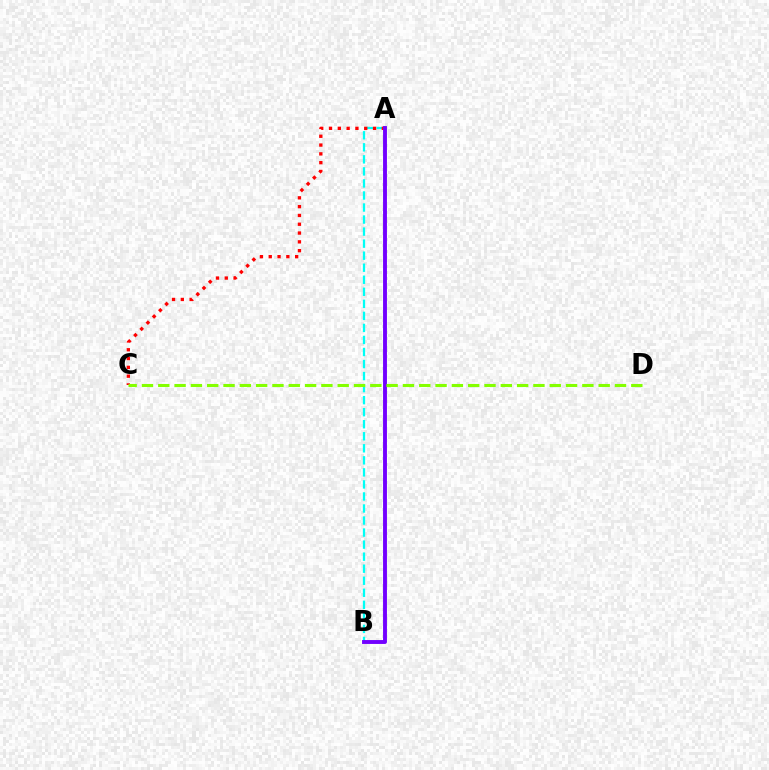{('A', 'B'): [{'color': '#00fff6', 'line_style': 'dashed', 'thickness': 1.64}, {'color': '#7200ff', 'line_style': 'solid', 'thickness': 2.8}], ('A', 'C'): [{'color': '#ff0000', 'line_style': 'dotted', 'thickness': 2.39}], ('C', 'D'): [{'color': '#84ff00', 'line_style': 'dashed', 'thickness': 2.22}]}